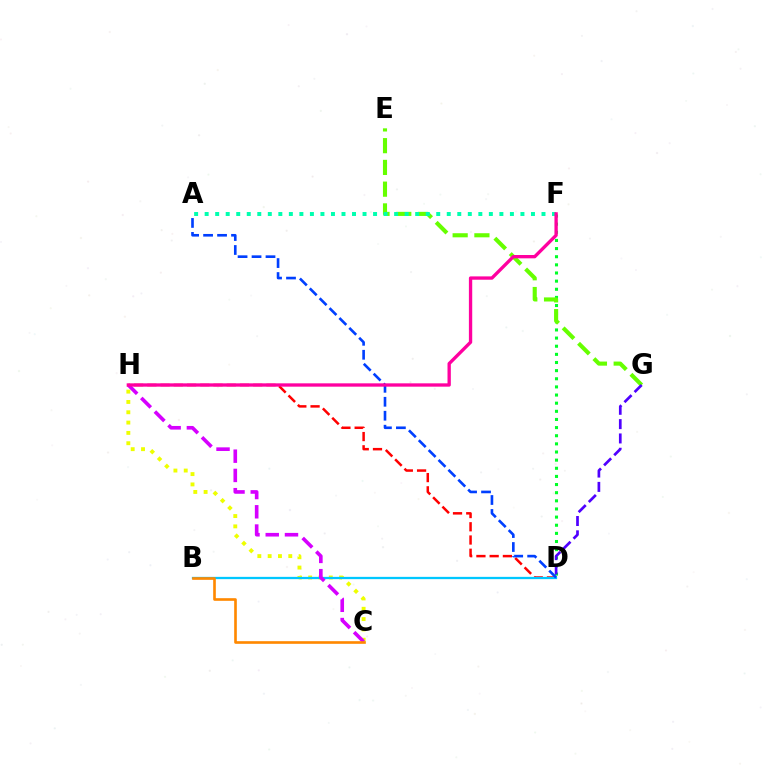{('C', 'H'): [{'color': '#eeff00', 'line_style': 'dotted', 'thickness': 2.8}, {'color': '#d600ff', 'line_style': 'dashed', 'thickness': 2.62}], ('D', 'H'): [{'color': '#ff0000', 'line_style': 'dashed', 'thickness': 1.8}], ('B', 'D'): [{'color': '#00c7ff', 'line_style': 'solid', 'thickness': 1.64}], ('D', 'F'): [{'color': '#00ff27', 'line_style': 'dotted', 'thickness': 2.21}], ('E', 'G'): [{'color': '#66ff00', 'line_style': 'dashed', 'thickness': 2.95}], ('A', 'D'): [{'color': '#003fff', 'line_style': 'dashed', 'thickness': 1.9}], ('D', 'G'): [{'color': '#4f00ff', 'line_style': 'dashed', 'thickness': 1.95}], ('B', 'C'): [{'color': '#ff8800', 'line_style': 'solid', 'thickness': 1.9}], ('A', 'F'): [{'color': '#00ffaf', 'line_style': 'dotted', 'thickness': 2.86}], ('F', 'H'): [{'color': '#ff00a0', 'line_style': 'solid', 'thickness': 2.4}]}